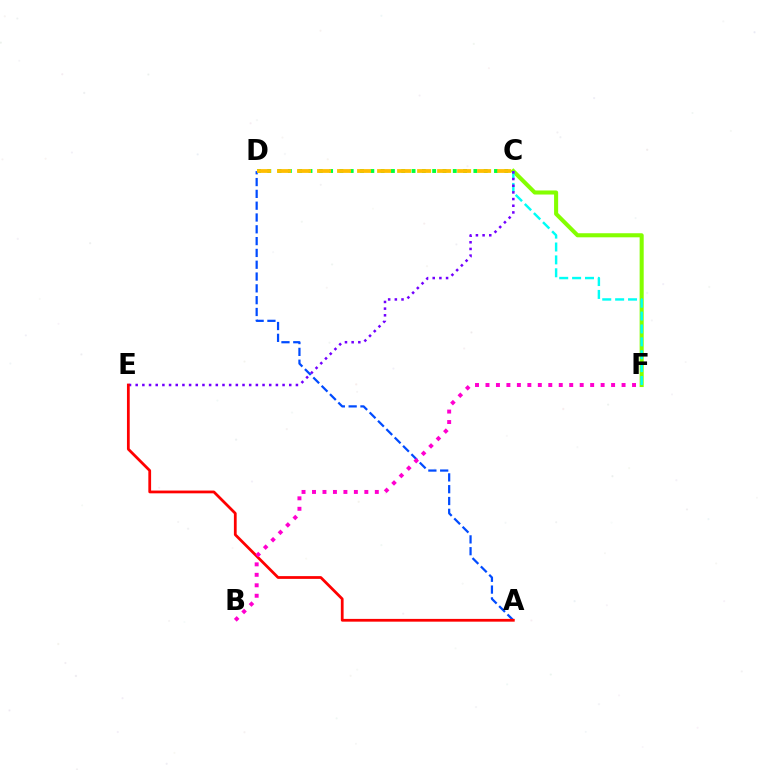{('C', 'F'): [{'color': '#84ff00', 'line_style': 'solid', 'thickness': 2.93}, {'color': '#00fff6', 'line_style': 'dashed', 'thickness': 1.75}], ('C', 'D'): [{'color': '#00ff39', 'line_style': 'dotted', 'thickness': 2.8}, {'color': '#ffbd00', 'line_style': 'dashed', 'thickness': 2.72}], ('C', 'E'): [{'color': '#7200ff', 'line_style': 'dotted', 'thickness': 1.81}], ('A', 'D'): [{'color': '#004bff', 'line_style': 'dashed', 'thickness': 1.6}], ('A', 'E'): [{'color': '#ff0000', 'line_style': 'solid', 'thickness': 1.99}], ('B', 'F'): [{'color': '#ff00cf', 'line_style': 'dotted', 'thickness': 2.84}]}